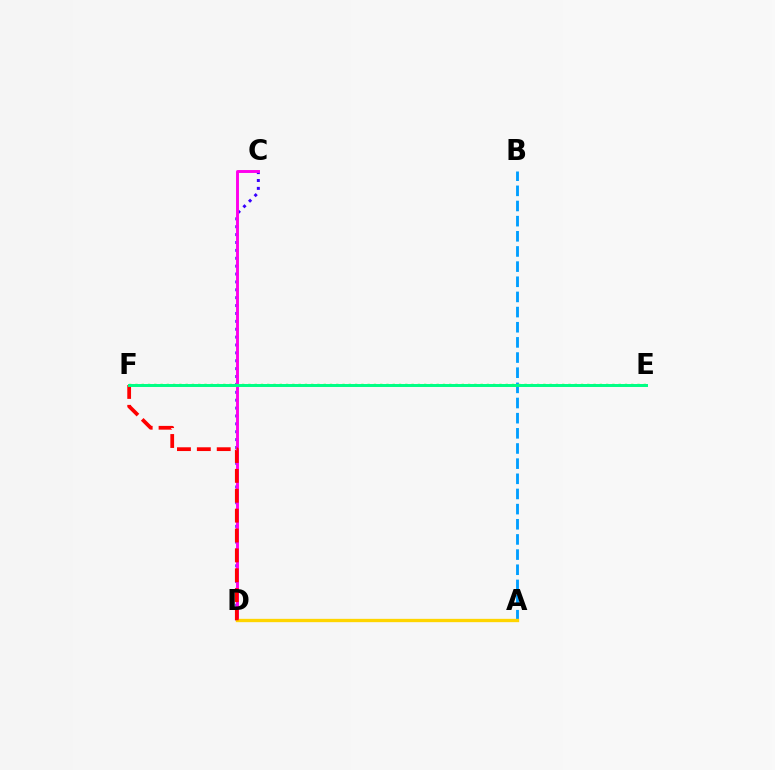{('A', 'B'): [{'color': '#009eff', 'line_style': 'dashed', 'thickness': 2.06}], ('C', 'D'): [{'color': '#3700ff', 'line_style': 'dotted', 'thickness': 2.14}, {'color': '#ff00ed', 'line_style': 'solid', 'thickness': 2.1}], ('A', 'D'): [{'color': '#ffd500', 'line_style': 'solid', 'thickness': 2.39}], ('D', 'F'): [{'color': '#ff0000', 'line_style': 'dashed', 'thickness': 2.7}], ('E', 'F'): [{'color': '#4fff00', 'line_style': 'dotted', 'thickness': 1.71}, {'color': '#00ff86', 'line_style': 'solid', 'thickness': 2.14}]}